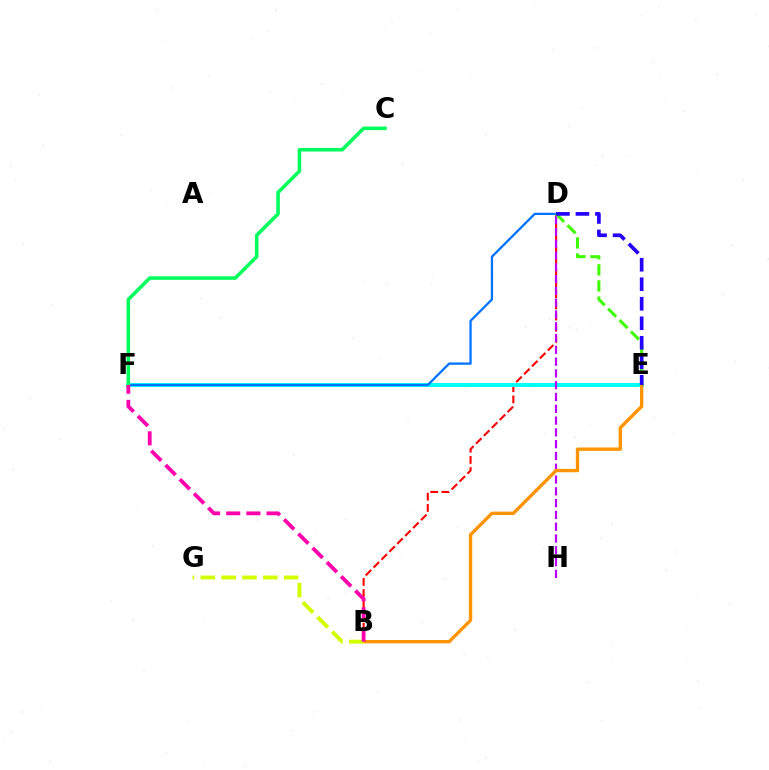{('B', 'D'): [{'color': '#ff0000', 'line_style': 'dashed', 'thickness': 1.52}], ('E', 'F'): [{'color': '#00fff6', 'line_style': 'solid', 'thickness': 2.91}], ('D', 'H'): [{'color': '#b900ff', 'line_style': 'dashed', 'thickness': 1.6}], ('B', 'E'): [{'color': '#ff9400', 'line_style': 'solid', 'thickness': 2.41}], ('D', 'F'): [{'color': '#0074ff', 'line_style': 'solid', 'thickness': 1.65}], ('D', 'E'): [{'color': '#3dff00', 'line_style': 'dashed', 'thickness': 2.19}, {'color': '#2500ff', 'line_style': 'dashed', 'thickness': 2.65}], ('C', 'F'): [{'color': '#00ff5c', 'line_style': 'solid', 'thickness': 2.57}], ('B', 'G'): [{'color': '#d1ff00', 'line_style': 'dashed', 'thickness': 2.83}], ('B', 'F'): [{'color': '#ff00ac', 'line_style': 'dashed', 'thickness': 2.74}]}